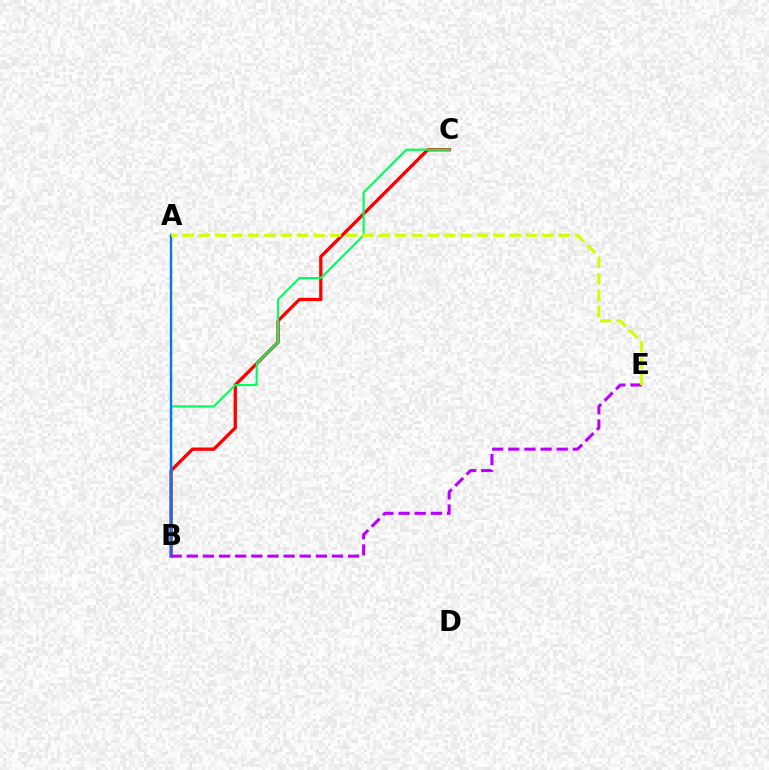{('B', 'C'): [{'color': '#ff0000', 'line_style': 'solid', 'thickness': 2.37}, {'color': '#00ff5c', 'line_style': 'solid', 'thickness': 1.53}], ('A', 'B'): [{'color': '#0074ff', 'line_style': 'solid', 'thickness': 1.67}], ('B', 'E'): [{'color': '#b900ff', 'line_style': 'dashed', 'thickness': 2.19}], ('A', 'E'): [{'color': '#d1ff00', 'line_style': 'dashed', 'thickness': 2.22}]}